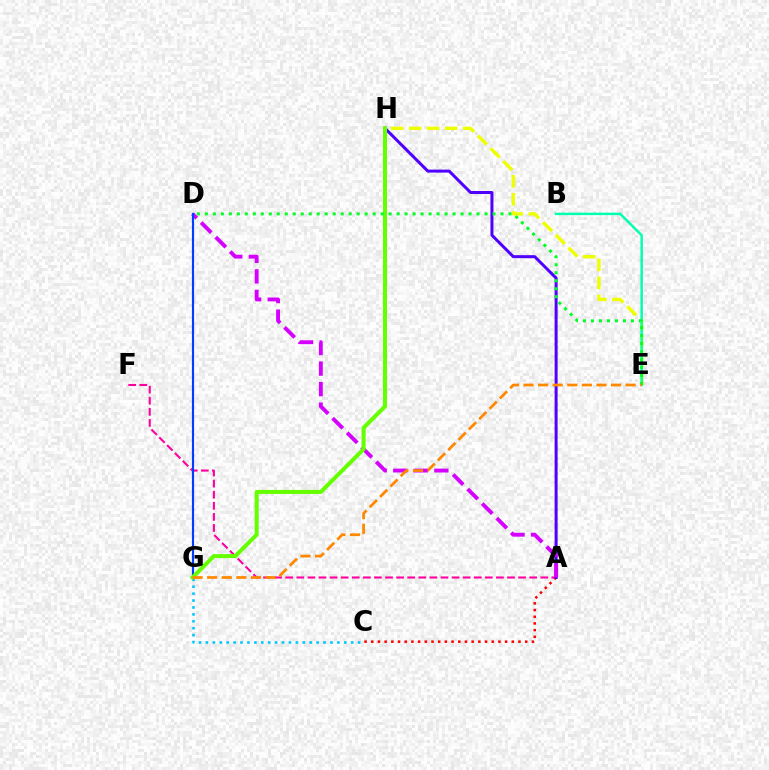{('A', 'F'): [{'color': '#ff00a0', 'line_style': 'dashed', 'thickness': 1.51}], ('E', 'H'): [{'color': '#eeff00', 'line_style': 'dashed', 'thickness': 2.45}], ('A', 'C'): [{'color': '#ff0000', 'line_style': 'dotted', 'thickness': 1.82}], ('A', 'H'): [{'color': '#4f00ff', 'line_style': 'solid', 'thickness': 2.16}], ('B', 'E'): [{'color': '#00ffaf', 'line_style': 'solid', 'thickness': 1.78}], ('A', 'D'): [{'color': '#d600ff', 'line_style': 'dashed', 'thickness': 2.79}], ('D', 'G'): [{'color': '#003fff', 'line_style': 'solid', 'thickness': 1.56}], ('C', 'G'): [{'color': '#00c7ff', 'line_style': 'dotted', 'thickness': 1.88}], ('G', 'H'): [{'color': '#66ff00', 'line_style': 'solid', 'thickness': 2.9}], ('D', 'E'): [{'color': '#00ff27', 'line_style': 'dotted', 'thickness': 2.17}], ('E', 'G'): [{'color': '#ff8800', 'line_style': 'dashed', 'thickness': 1.98}]}